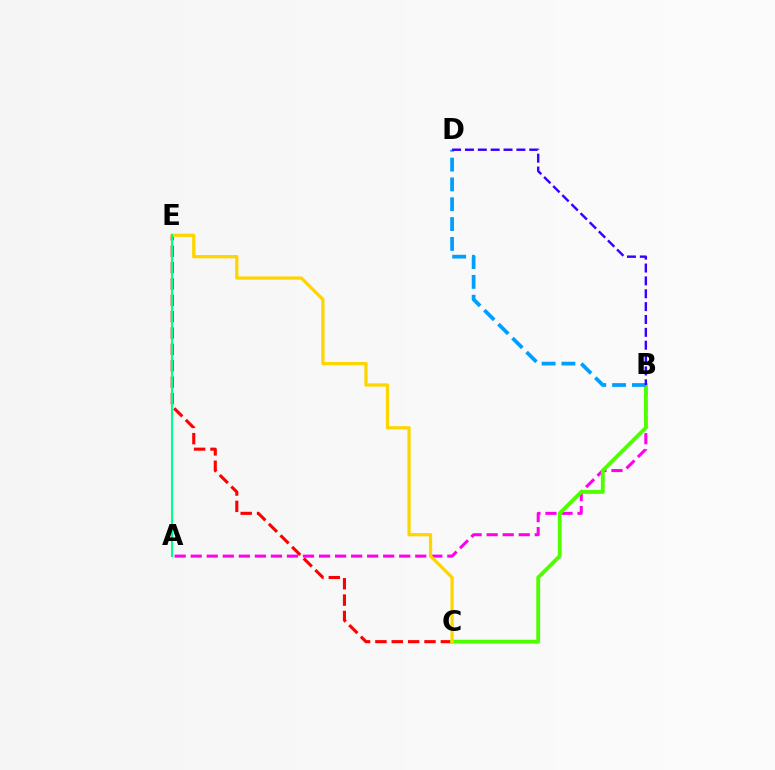{('A', 'B'): [{'color': '#ff00ed', 'line_style': 'dashed', 'thickness': 2.18}], ('C', 'E'): [{'color': '#ff0000', 'line_style': 'dashed', 'thickness': 2.22}, {'color': '#ffd500', 'line_style': 'solid', 'thickness': 2.35}], ('B', 'C'): [{'color': '#4fff00', 'line_style': 'solid', 'thickness': 2.77}], ('B', 'D'): [{'color': '#009eff', 'line_style': 'dashed', 'thickness': 2.69}, {'color': '#3700ff', 'line_style': 'dashed', 'thickness': 1.75}], ('A', 'E'): [{'color': '#00ff86', 'line_style': 'solid', 'thickness': 1.51}]}